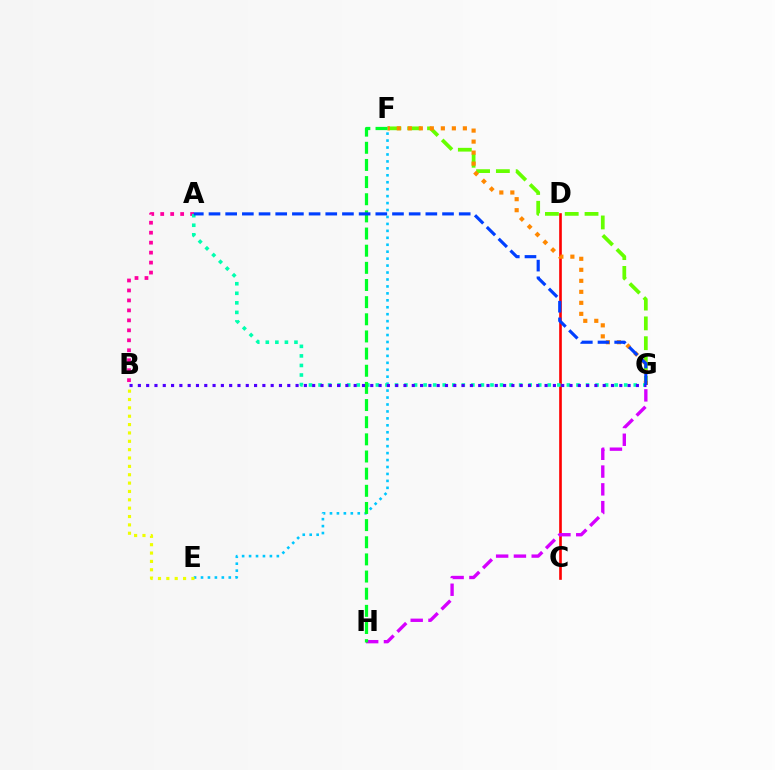{('C', 'D'): [{'color': '#ff0000', 'line_style': 'solid', 'thickness': 1.9}], ('A', 'B'): [{'color': '#ff00a0', 'line_style': 'dotted', 'thickness': 2.71}], ('G', 'H'): [{'color': '#d600ff', 'line_style': 'dashed', 'thickness': 2.42}], ('F', 'G'): [{'color': '#66ff00', 'line_style': 'dashed', 'thickness': 2.69}, {'color': '#ff8800', 'line_style': 'dotted', 'thickness': 2.99}], ('E', 'F'): [{'color': '#00c7ff', 'line_style': 'dotted', 'thickness': 1.89}], ('A', 'G'): [{'color': '#00ffaf', 'line_style': 'dotted', 'thickness': 2.6}, {'color': '#003fff', 'line_style': 'dashed', 'thickness': 2.27}], ('B', 'E'): [{'color': '#eeff00', 'line_style': 'dotted', 'thickness': 2.27}], ('F', 'H'): [{'color': '#00ff27', 'line_style': 'dashed', 'thickness': 2.33}], ('B', 'G'): [{'color': '#4f00ff', 'line_style': 'dotted', 'thickness': 2.26}]}